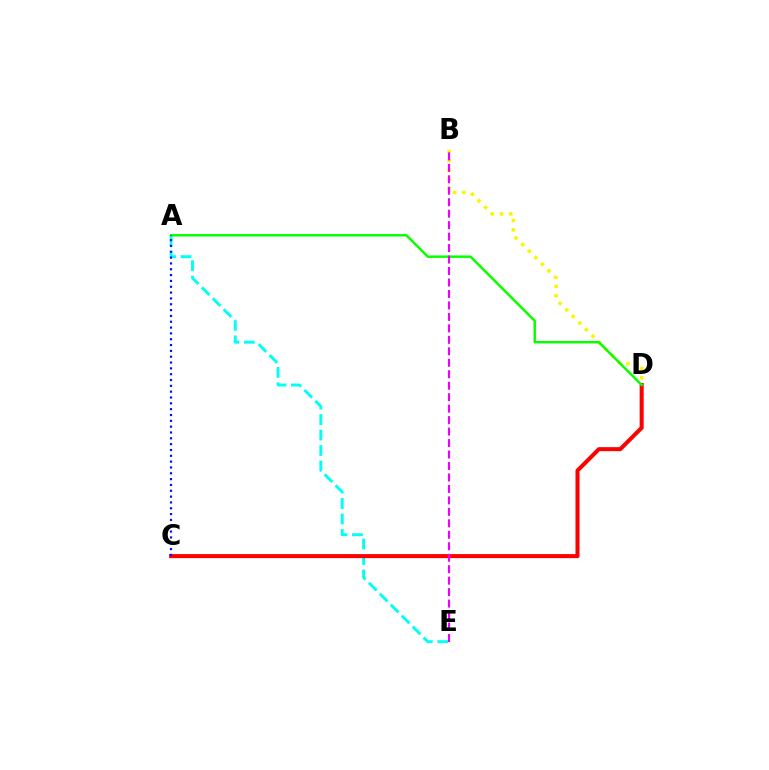{('A', 'E'): [{'color': '#00fff6', 'line_style': 'dashed', 'thickness': 2.1}], ('C', 'D'): [{'color': '#ff0000', 'line_style': 'solid', 'thickness': 2.91}], ('B', 'D'): [{'color': '#fcf500', 'line_style': 'dotted', 'thickness': 2.52}], ('A', 'D'): [{'color': '#08ff00', 'line_style': 'solid', 'thickness': 1.78}], ('B', 'E'): [{'color': '#ee00ff', 'line_style': 'dashed', 'thickness': 1.56}], ('A', 'C'): [{'color': '#0010ff', 'line_style': 'dotted', 'thickness': 1.58}]}